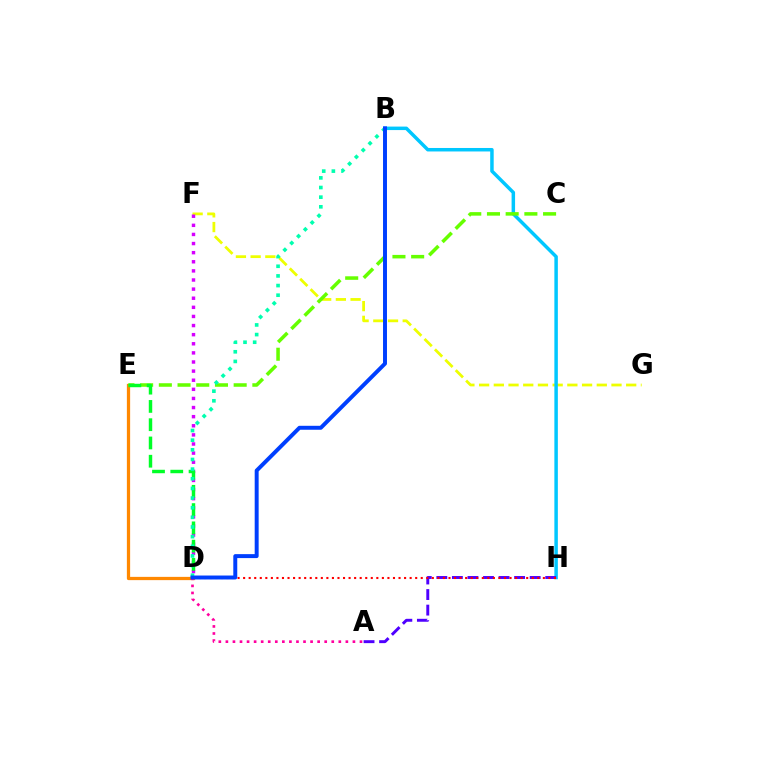{('D', 'E'): [{'color': '#ff8800', 'line_style': 'solid', 'thickness': 2.35}, {'color': '#00ff27', 'line_style': 'dashed', 'thickness': 2.48}], ('F', 'G'): [{'color': '#eeff00', 'line_style': 'dashed', 'thickness': 2.0}], ('B', 'H'): [{'color': '#00c7ff', 'line_style': 'solid', 'thickness': 2.51}], ('C', 'E'): [{'color': '#66ff00', 'line_style': 'dashed', 'thickness': 2.54}], ('A', 'H'): [{'color': '#4f00ff', 'line_style': 'dashed', 'thickness': 2.11}], ('D', 'H'): [{'color': '#ff0000', 'line_style': 'dotted', 'thickness': 1.51}], ('D', 'F'): [{'color': '#d600ff', 'line_style': 'dotted', 'thickness': 2.48}], ('A', 'D'): [{'color': '#ff00a0', 'line_style': 'dotted', 'thickness': 1.92}], ('B', 'D'): [{'color': '#00ffaf', 'line_style': 'dotted', 'thickness': 2.62}, {'color': '#003fff', 'line_style': 'solid', 'thickness': 2.85}]}